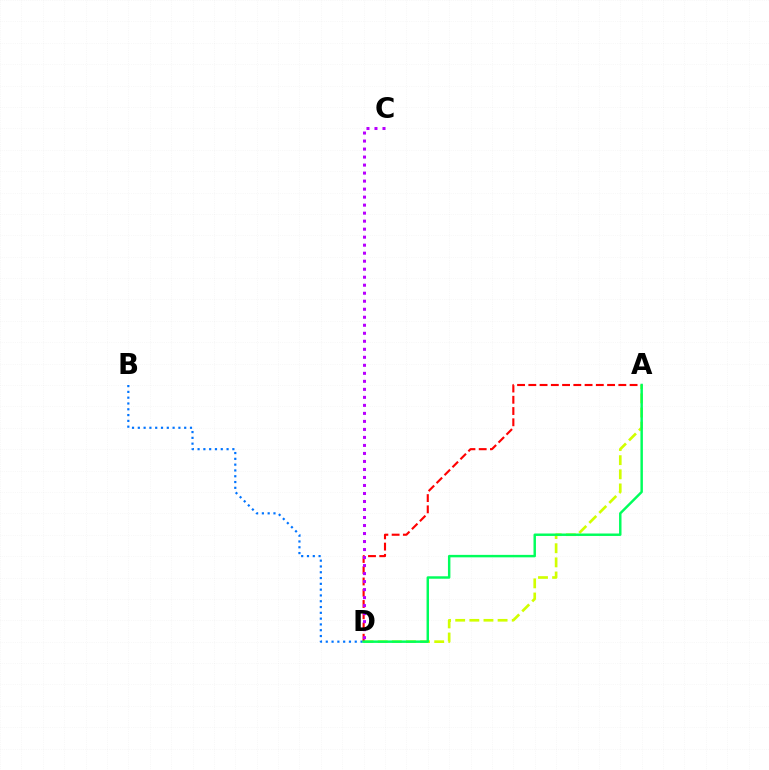{('B', 'D'): [{'color': '#0074ff', 'line_style': 'dotted', 'thickness': 1.57}], ('A', 'D'): [{'color': '#d1ff00', 'line_style': 'dashed', 'thickness': 1.92}, {'color': '#ff0000', 'line_style': 'dashed', 'thickness': 1.53}, {'color': '#00ff5c', 'line_style': 'solid', 'thickness': 1.77}], ('C', 'D'): [{'color': '#b900ff', 'line_style': 'dotted', 'thickness': 2.18}]}